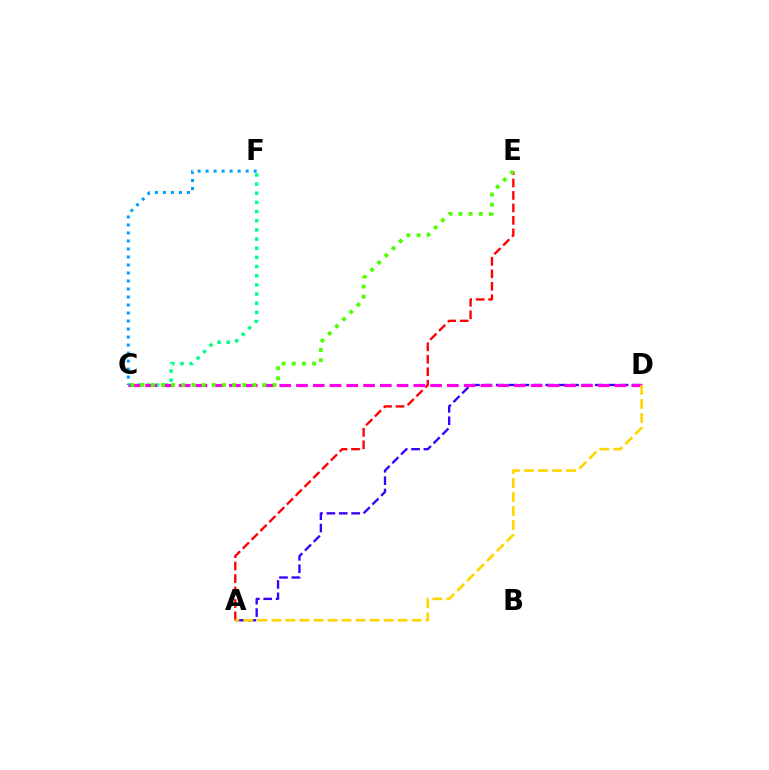{('A', 'D'): [{'color': '#3700ff', 'line_style': 'dashed', 'thickness': 1.68}, {'color': '#ffd500', 'line_style': 'dashed', 'thickness': 1.91}], ('C', 'F'): [{'color': '#00ff86', 'line_style': 'dotted', 'thickness': 2.49}, {'color': '#009eff', 'line_style': 'dotted', 'thickness': 2.18}], ('A', 'E'): [{'color': '#ff0000', 'line_style': 'dashed', 'thickness': 1.69}], ('C', 'D'): [{'color': '#ff00ed', 'line_style': 'dashed', 'thickness': 2.28}], ('C', 'E'): [{'color': '#4fff00', 'line_style': 'dotted', 'thickness': 2.76}]}